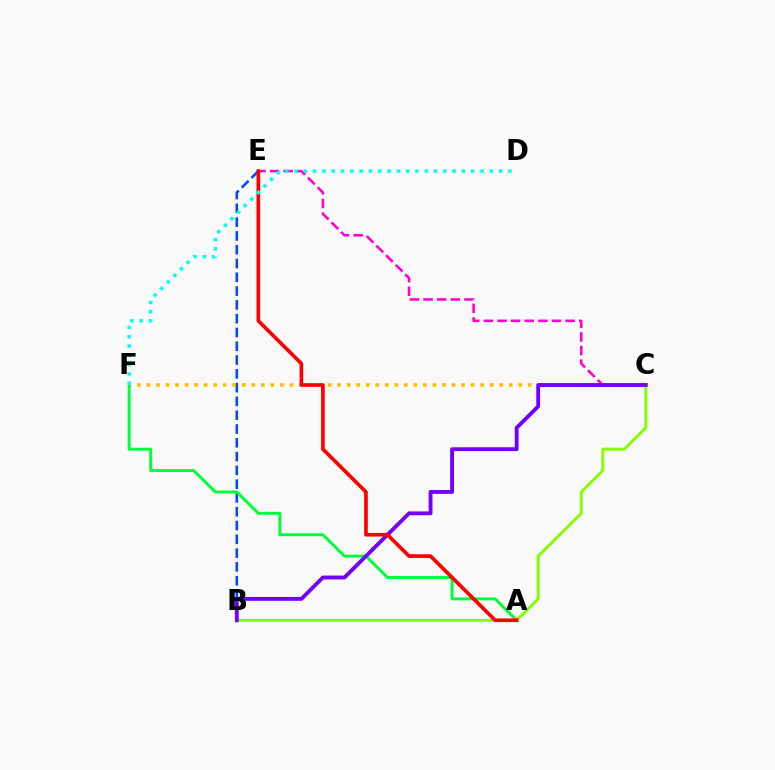{('B', 'E'): [{'color': '#004bff', 'line_style': 'dashed', 'thickness': 1.87}], ('C', 'E'): [{'color': '#ff00cf', 'line_style': 'dashed', 'thickness': 1.85}], ('C', 'F'): [{'color': '#ffbd00', 'line_style': 'dotted', 'thickness': 2.59}], ('A', 'F'): [{'color': '#00ff39', 'line_style': 'solid', 'thickness': 2.11}], ('B', 'C'): [{'color': '#84ff00', 'line_style': 'solid', 'thickness': 2.1}, {'color': '#7200ff', 'line_style': 'solid', 'thickness': 2.77}], ('A', 'E'): [{'color': '#ff0000', 'line_style': 'solid', 'thickness': 2.63}], ('D', 'F'): [{'color': '#00fff6', 'line_style': 'dotted', 'thickness': 2.53}]}